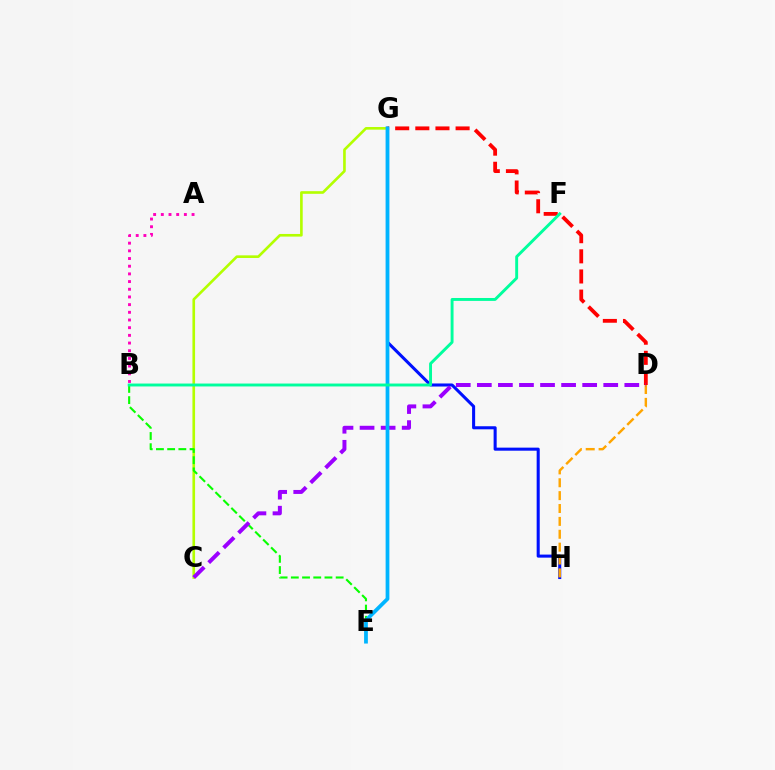{('G', 'H'): [{'color': '#0010ff', 'line_style': 'solid', 'thickness': 2.2}], ('A', 'B'): [{'color': '#ff00bd', 'line_style': 'dotted', 'thickness': 2.09}], ('D', 'G'): [{'color': '#ff0000', 'line_style': 'dashed', 'thickness': 2.74}], ('C', 'G'): [{'color': '#b3ff00', 'line_style': 'solid', 'thickness': 1.9}], ('B', 'E'): [{'color': '#08ff00', 'line_style': 'dashed', 'thickness': 1.52}], ('D', 'H'): [{'color': '#ffa500', 'line_style': 'dashed', 'thickness': 1.75}], ('C', 'D'): [{'color': '#9b00ff', 'line_style': 'dashed', 'thickness': 2.86}], ('E', 'G'): [{'color': '#00b5ff', 'line_style': 'solid', 'thickness': 2.7}], ('B', 'F'): [{'color': '#00ff9d', 'line_style': 'solid', 'thickness': 2.1}]}